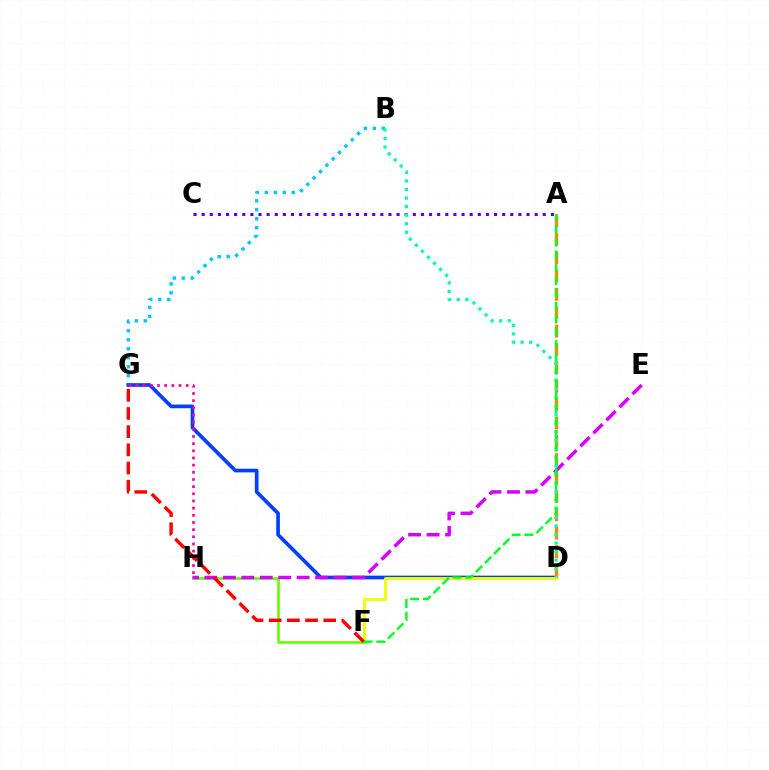{('B', 'G'): [{'color': '#00c7ff', 'line_style': 'dotted', 'thickness': 2.44}], ('D', 'G'): [{'color': '#003fff', 'line_style': 'solid', 'thickness': 2.64}], ('D', 'F'): [{'color': '#eeff00', 'line_style': 'solid', 'thickness': 2.11}], ('F', 'H'): [{'color': '#66ff00', 'line_style': 'solid', 'thickness': 1.92}], ('A', 'D'): [{'color': '#ff8800', 'line_style': 'dashed', 'thickness': 2.5}], ('A', 'C'): [{'color': '#4f00ff', 'line_style': 'dotted', 'thickness': 2.21}], ('E', 'H'): [{'color': '#d600ff', 'line_style': 'dashed', 'thickness': 2.51}], ('B', 'D'): [{'color': '#00ffaf', 'line_style': 'dotted', 'thickness': 2.32}], ('G', 'H'): [{'color': '#ff00a0', 'line_style': 'dotted', 'thickness': 1.95}], ('A', 'F'): [{'color': '#00ff27', 'line_style': 'dashed', 'thickness': 1.74}], ('F', 'G'): [{'color': '#ff0000', 'line_style': 'dashed', 'thickness': 2.47}]}